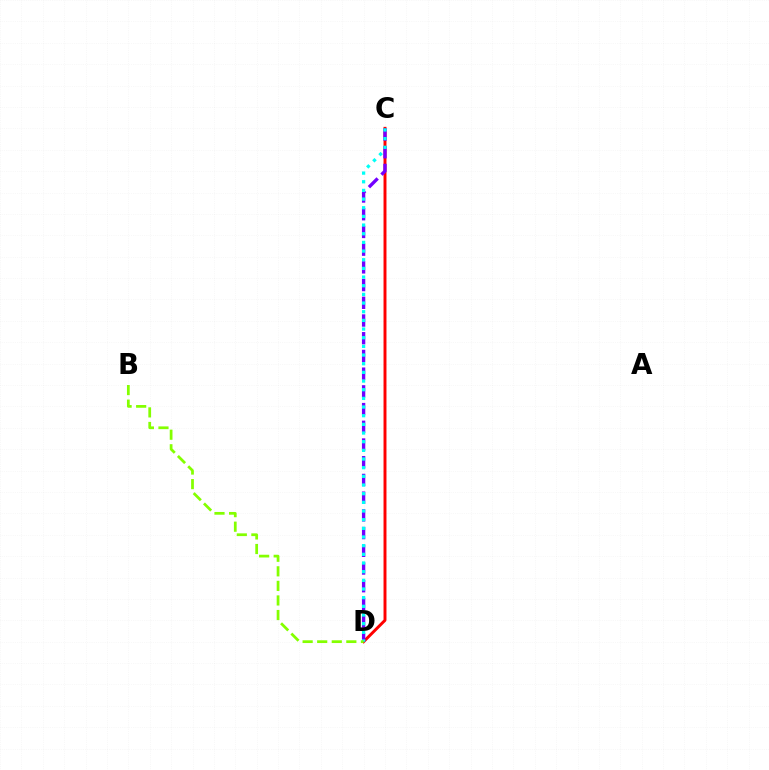{('C', 'D'): [{'color': '#ff0000', 'line_style': 'solid', 'thickness': 2.12}, {'color': '#7200ff', 'line_style': 'dashed', 'thickness': 2.41}, {'color': '#00fff6', 'line_style': 'dotted', 'thickness': 2.35}], ('B', 'D'): [{'color': '#84ff00', 'line_style': 'dashed', 'thickness': 1.98}]}